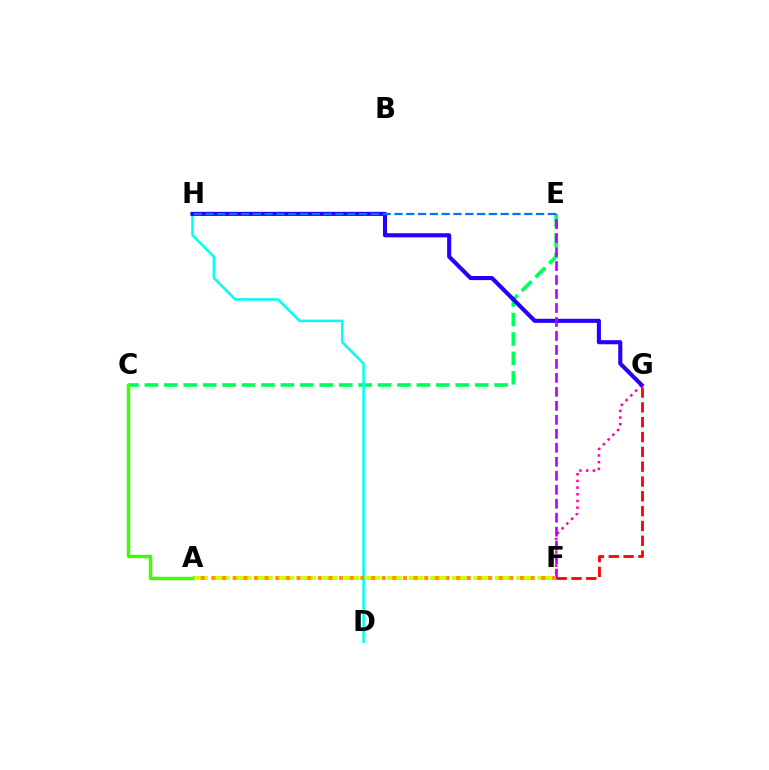{('F', 'G'): [{'color': '#ff00ac', 'line_style': 'dotted', 'thickness': 1.82}, {'color': '#ff0000', 'line_style': 'dashed', 'thickness': 2.01}], ('C', 'E'): [{'color': '#00ff5c', 'line_style': 'dashed', 'thickness': 2.64}], ('A', 'C'): [{'color': '#3dff00', 'line_style': 'solid', 'thickness': 2.47}], ('A', 'F'): [{'color': '#d1ff00', 'line_style': 'dashed', 'thickness': 2.93}, {'color': '#ff9400', 'line_style': 'dotted', 'thickness': 2.89}], ('D', 'H'): [{'color': '#00fff6', 'line_style': 'solid', 'thickness': 1.82}], ('G', 'H'): [{'color': '#2500ff', 'line_style': 'solid', 'thickness': 2.95}], ('E', 'H'): [{'color': '#0074ff', 'line_style': 'dashed', 'thickness': 1.6}], ('E', 'F'): [{'color': '#b900ff', 'line_style': 'dashed', 'thickness': 1.9}]}